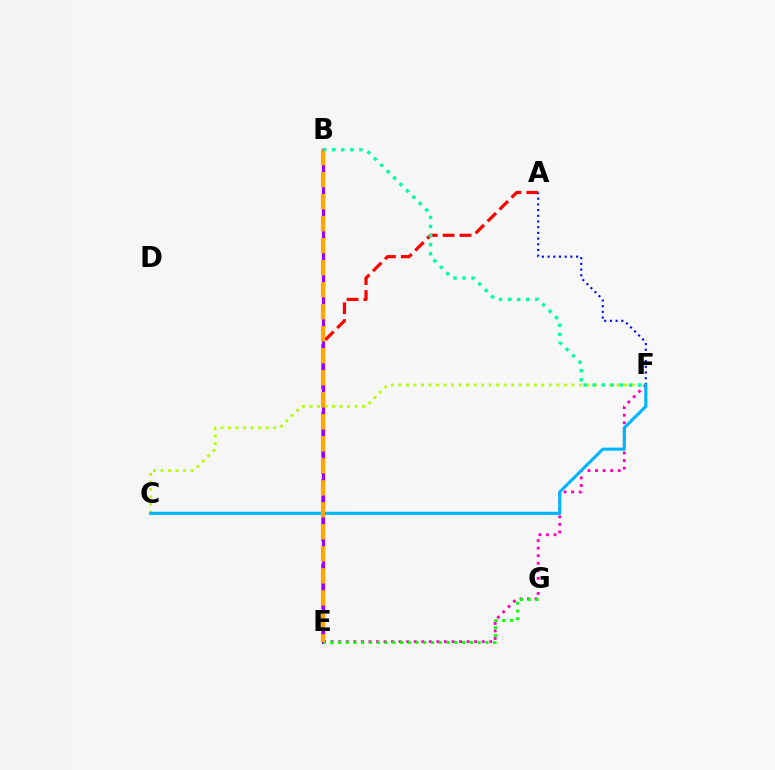{('A', 'E'): [{'color': '#ff0000', 'line_style': 'dashed', 'thickness': 2.29}], ('B', 'E'): [{'color': '#9b00ff', 'line_style': 'solid', 'thickness': 2.27}, {'color': '#ffa500', 'line_style': 'dashed', 'thickness': 2.99}], ('C', 'F'): [{'color': '#b3ff00', 'line_style': 'dotted', 'thickness': 2.04}, {'color': '#00b5ff', 'line_style': 'solid', 'thickness': 2.23}], ('E', 'F'): [{'color': '#ff00bd', 'line_style': 'dotted', 'thickness': 2.05}], ('A', 'F'): [{'color': '#0010ff', 'line_style': 'dotted', 'thickness': 1.55}], ('E', 'G'): [{'color': '#08ff00', 'line_style': 'dotted', 'thickness': 2.11}], ('B', 'F'): [{'color': '#00ff9d', 'line_style': 'dotted', 'thickness': 2.46}]}